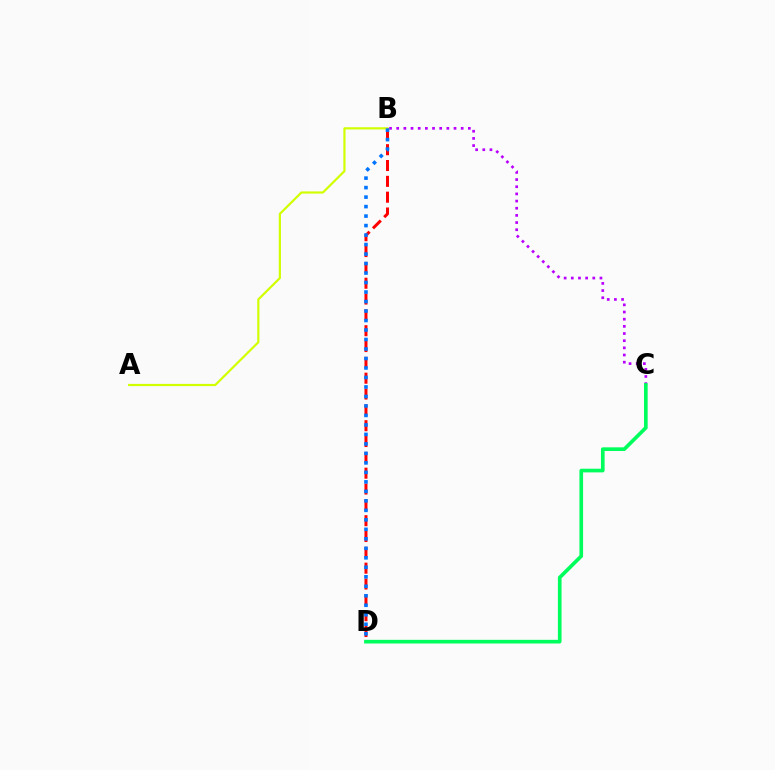{('B', 'C'): [{'color': '#b900ff', 'line_style': 'dotted', 'thickness': 1.95}], ('B', 'D'): [{'color': '#ff0000', 'line_style': 'dashed', 'thickness': 2.15}, {'color': '#0074ff', 'line_style': 'dotted', 'thickness': 2.58}], ('A', 'B'): [{'color': '#d1ff00', 'line_style': 'solid', 'thickness': 1.57}], ('C', 'D'): [{'color': '#00ff5c', 'line_style': 'solid', 'thickness': 2.64}]}